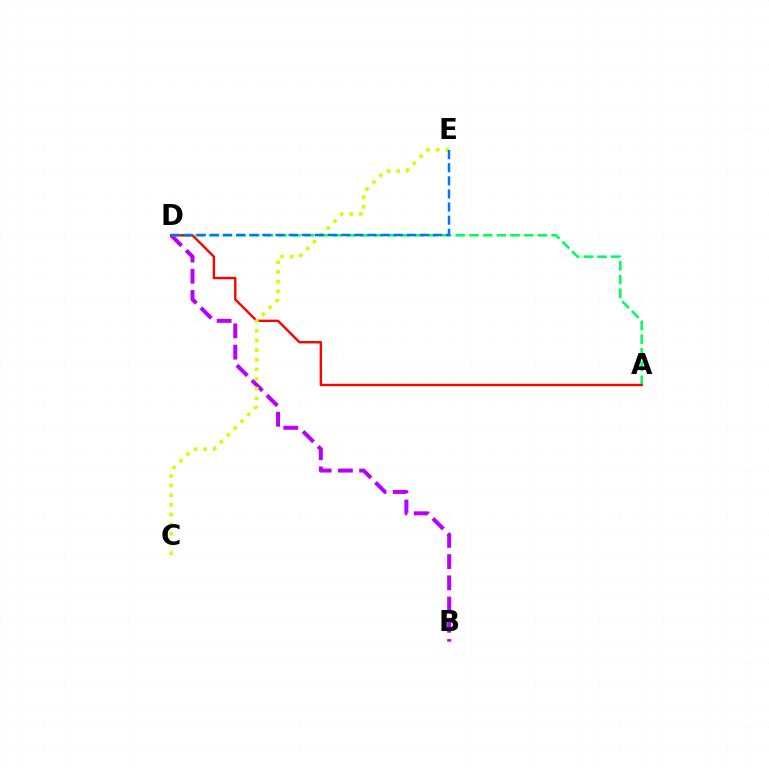{('B', 'D'): [{'color': '#b900ff', 'line_style': 'dashed', 'thickness': 2.88}], ('A', 'D'): [{'color': '#00ff5c', 'line_style': 'dashed', 'thickness': 1.86}, {'color': '#ff0000', 'line_style': 'solid', 'thickness': 1.72}], ('C', 'E'): [{'color': '#d1ff00', 'line_style': 'dotted', 'thickness': 2.62}], ('D', 'E'): [{'color': '#0074ff', 'line_style': 'dashed', 'thickness': 1.78}]}